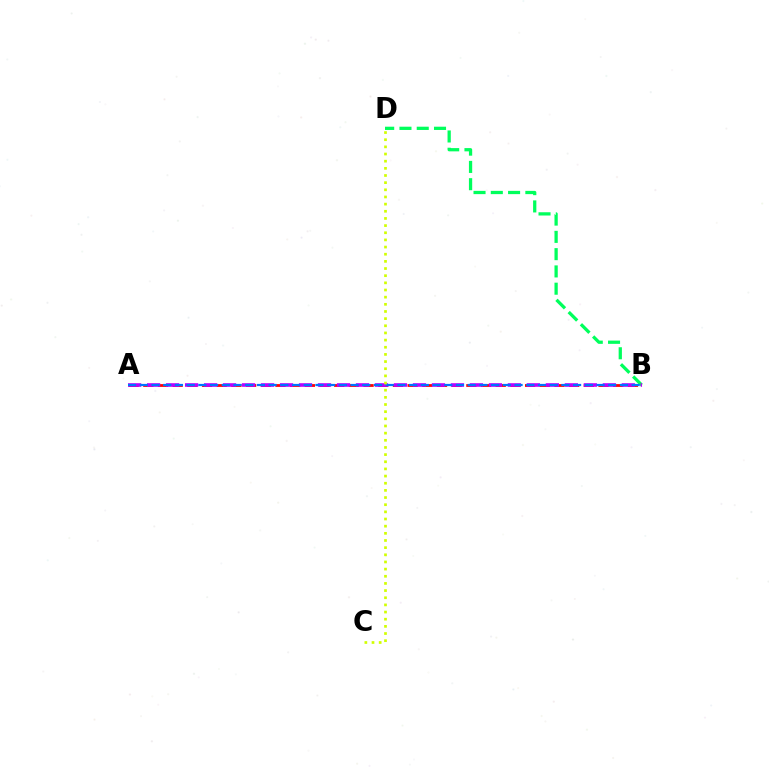{('A', 'B'): [{'color': '#ff0000', 'line_style': 'dashed', 'thickness': 1.99}, {'color': '#b900ff', 'line_style': 'dashed', 'thickness': 2.58}, {'color': '#0074ff', 'line_style': 'dashed', 'thickness': 1.59}], ('B', 'D'): [{'color': '#00ff5c', 'line_style': 'dashed', 'thickness': 2.35}], ('C', 'D'): [{'color': '#d1ff00', 'line_style': 'dotted', 'thickness': 1.94}]}